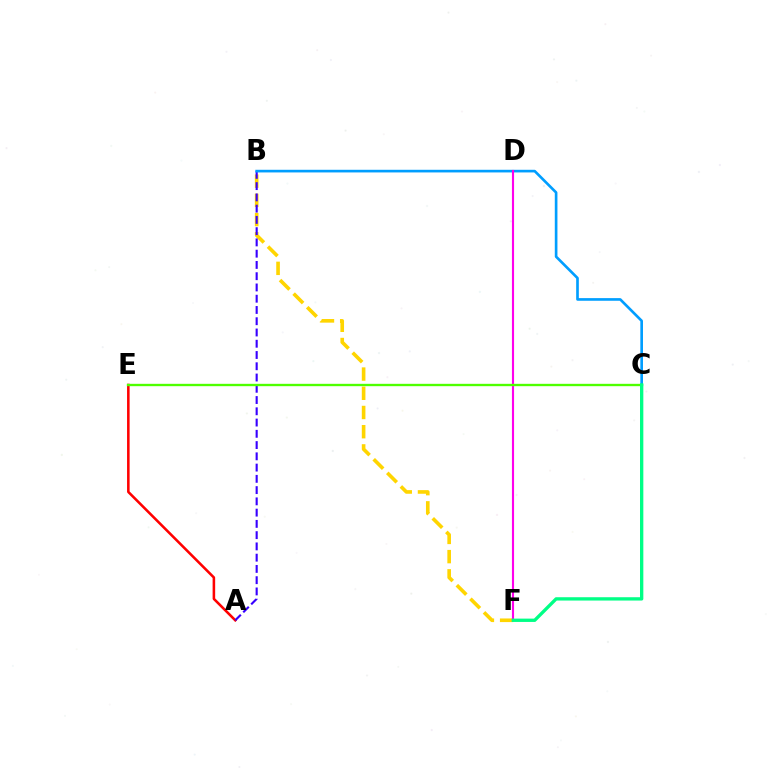{('B', 'F'): [{'color': '#ffd500', 'line_style': 'dashed', 'thickness': 2.61}], ('A', 'E'): [{'color': '#ff0000', 'line_style': 'solid', 'thickness': 1.84}], ('A', 'B'): [{'color': '#3700ff', 'line_style': 'dashed', 'thickness': 1.53}], ('B', 'C'): [{'color': '#009eff', 'line_style': 'solid', 'thickness': 1.91}], ('D', 'F'): [{'color': '#ff00ed', 'line_style': 'solid', 'thickness': 1.53}], ('C', 'E'): [{'color': '#4fff00', 'line_style': 'solid', 'thickness': 1.69}], ('C', 'F'): [{'color': '#00ff86', 'line_style': 'solid', 'thickness': 2.4}]}